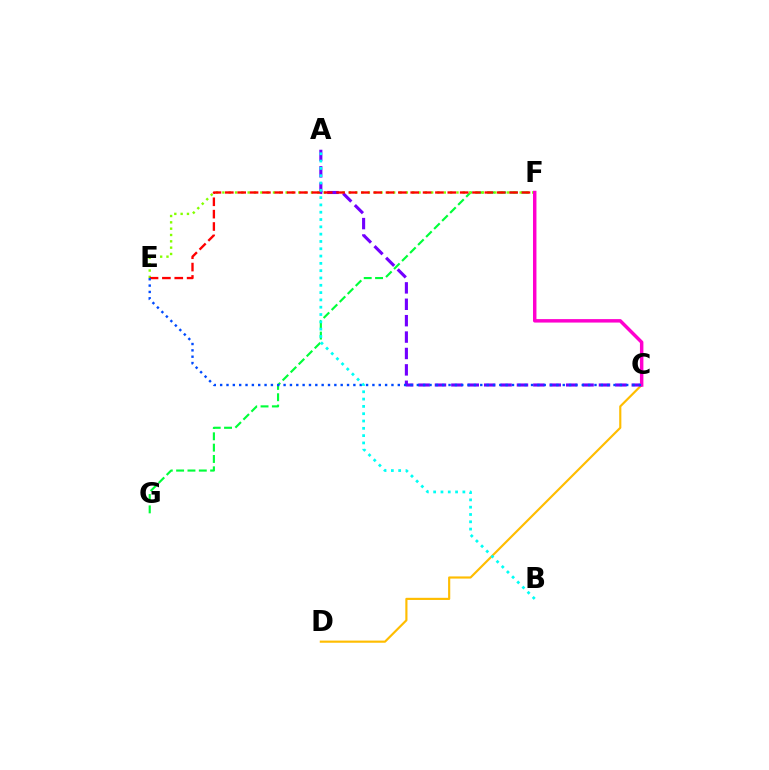{('F', 'G'): [{'color': '#00ff39', 'line_style': 'dashed', 'thickness': 1.54}], ('E', 'F'): [{'color': '#84ff00', 'line_style': 'dotted', 'thickness': 1.72}, {'color': '#ff0000', 'line_style': 'dashed', 'thickness': 1.68}], ('C', 'D'): [{'color': '#ffbd00', 'line_style': 'solid', 'thickness': 1.55}], ('A', 'C'): [{'color': '#7200ff', 'line_style': 'dashed', 'thickness': 2.23}], ('C', 'F'): [{'color': '#ff00cf', 'line_style': 'solid', 'thickness': 2.49}], ('C', 'E'): [{'color': '#004bff', 'line_style': 'dotted', 'thickness': 1.72}], ('A', 'B'): [{'color': '#00fff6', 'line_style': 'dotted', 'thickness': 1.99}]}